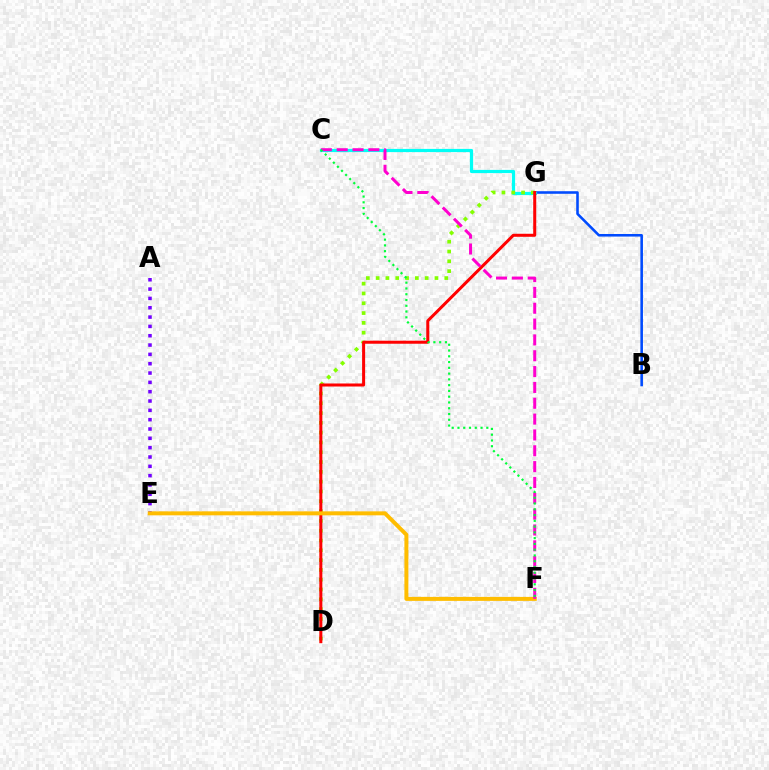{('B', 'G'): [{'color': '#004bff', 'line_style': 'solid', 'thickness': 1.86}], ('A', 'E'): [{'color': '#7200ff', 'line_style': 'dotted', 'thickness': 2.53}], ('C', 'G'): [{'color': '#00fff6', 'line_style': 'solid', 'thickness': 2.31}], ('D', 'G'): [{'color': '#84ff00', 'line_style': 'dotted', 'thickness': 2.66}, {'color': '#ff0000', 'line_style': 'solid', 'thickness': 2.18}], ('E', 'F'): [{'color': '#ffbd00', 'line_style': 'solid', 'thickness': 2.86}], ('C', 'F'): [{'color': '#ff00cf', 'line_style': 'dashed', 'thickness': 2.15}, {'color': '#00ff39', 'line_style': 'dotted', 'thickness': 1.57}]}